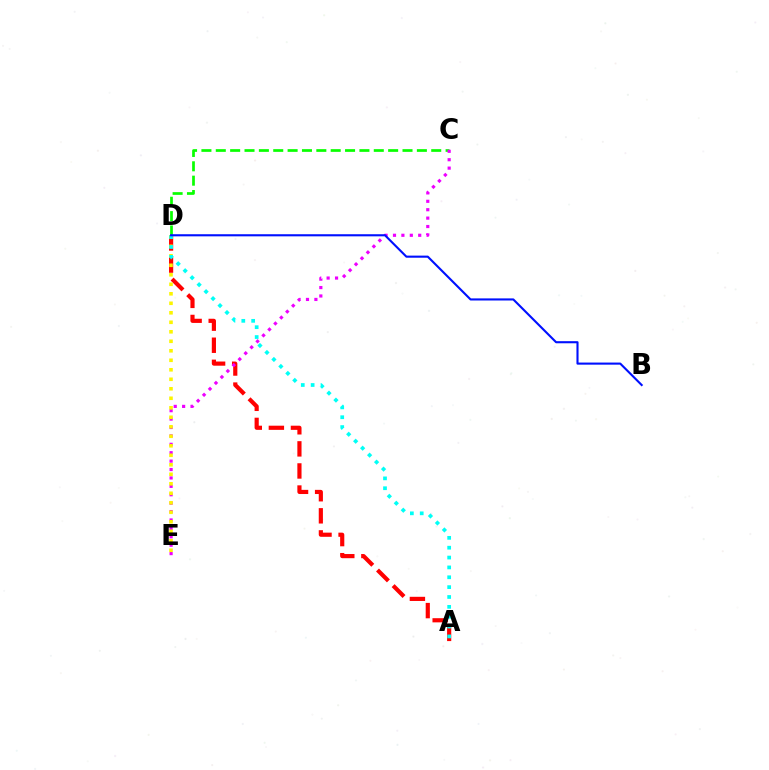{('C', 'D'): [{'color': '#08ff00', 'line_style': 'dashed', 'thickness': 1.95}], ('A', 'D'): [{'color': '#ff0000', 'line_style': 'dashed', 'thickness': 3.0}, {'color': '#00fff6', 'line_style': 'dotted', 'thickness': 2.68}], ('C', 'E'): [{'color': '#ee00ff', 'line_style': 'dotted', 'thickness': 2.28}], ('D', 'E'): [{'color': '#fcf500', 'line_style': 'dotted', 'thickness': 2.58}], ('B', 'D'): [{'color': '#0010ff', 'line_style': 'solid', 'thickness': 1.52}]}